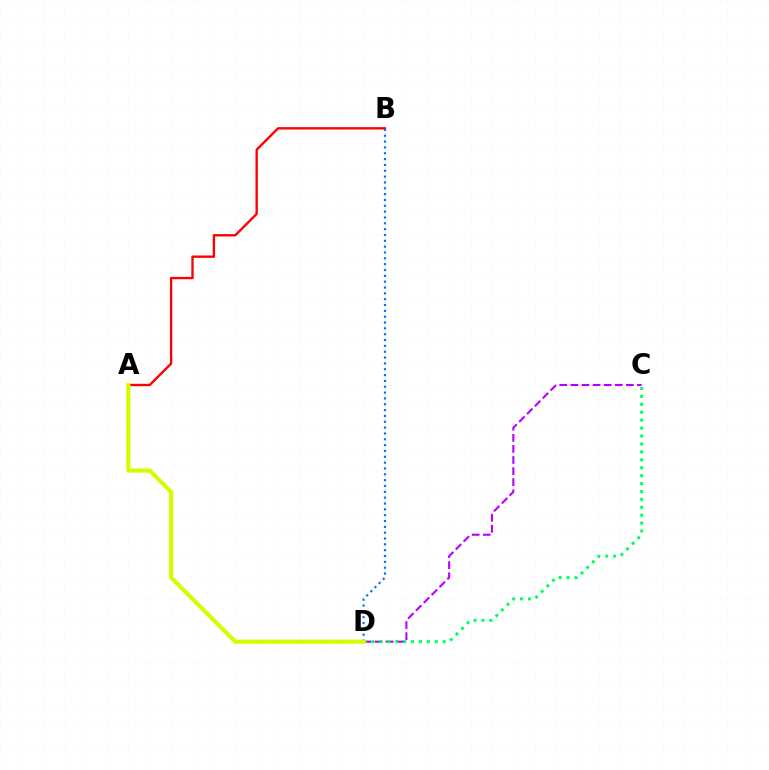{('A', 'B'): [{'color': '#ff0000', 'line_style': 'solid', 'thickness': 1.71}], ('C', 'D'): [{'color': '#b900ff', 'line_style': 'dashed', 'thickness': 1.51}, {'color': '#00ff5c', 'line_style': 'dotted', 'thickness': 2.15}], ('B', 'D'): [{'color': '#0074ff', 'line_style': 'dotted', 'thickness': 1.59}], ('A', 'D'): [{'color': '#d1ff00', 'line_style': 'solid', 'thickness': 2.97}]}